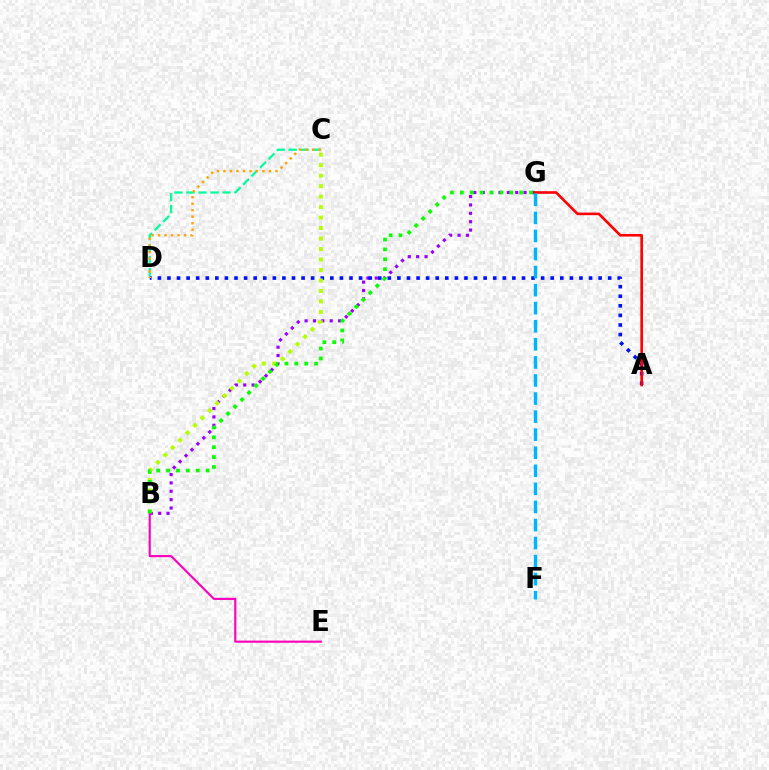{('B', 'G'): [{'color': '#9b00ff', 'line_style': 'dotted', 'thickness': 2.27}, {'color': '#08ff00', 'line_style': 'dotted', 'thickness': 2.68}], ('C', 'D'): [{'color': '#00ff9d', 'line_style': 'dashed', 'thickness': 1.63}, {'color': '#ffa500', 'line_style': 'dotted', 'thickness': 1.77}], ('A', 'D'): [{'color': '#0010ff', 'line_style': 'dotted', 'thickness': 2.6}], ('B', 'C'): [{'color': '#b3ff00', 'line_style': 'dotted', 'thickness': 2.85}], ('B', 'E'): [{'color': '#ff00bd', 'line_style': 'solid', 'thickness': 1.54}], ('A', 'G'): [{'color': '#ff0000', 'line_style': 'solid', 'thickness': 1.88}], ('F', 'G'): [{'color': '#00b5ff', 'line_style': 'dashed', 'thickness': 2.45}]}